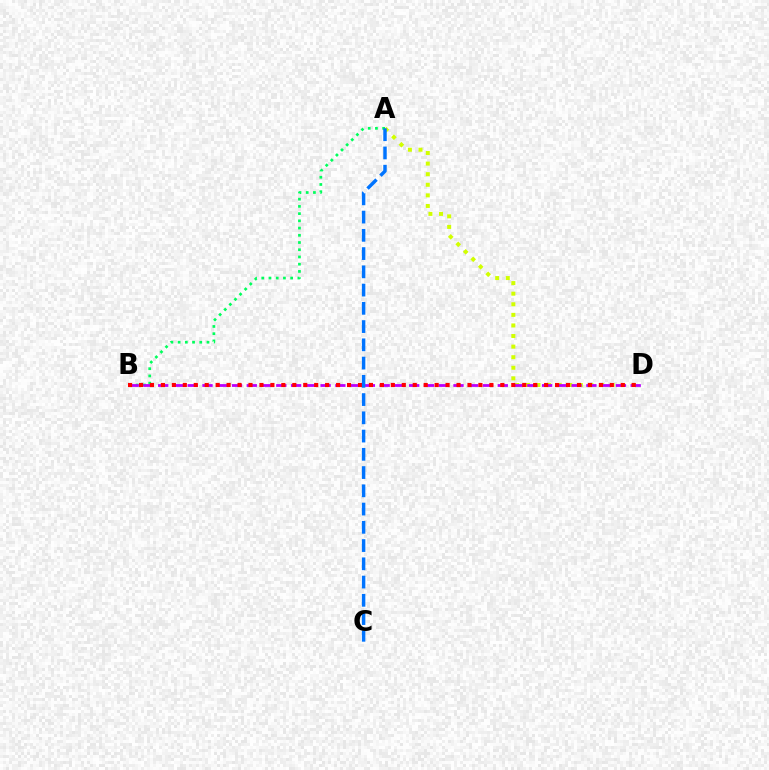{('A', 'D'): [{'color': '#d1ff00', 'line_style': 'dotted', 'thickness': 2.88}], ('A', 'B'): [{'color': '#00ff5c', 'line_style': 'dotted', 'thickness': 1.96}], ('B', 'D'): [{'color': '#b900ff', 'line_style': 'dashed', 'thickness': 2.01}, {'color': '#ff0000', 'line_style': 'dotted', 'thickness': 2.97}], ('A', 'C'): [{'color': '#0074ff', 'line_style': 'dashed', 'thickness': 2.48}]}